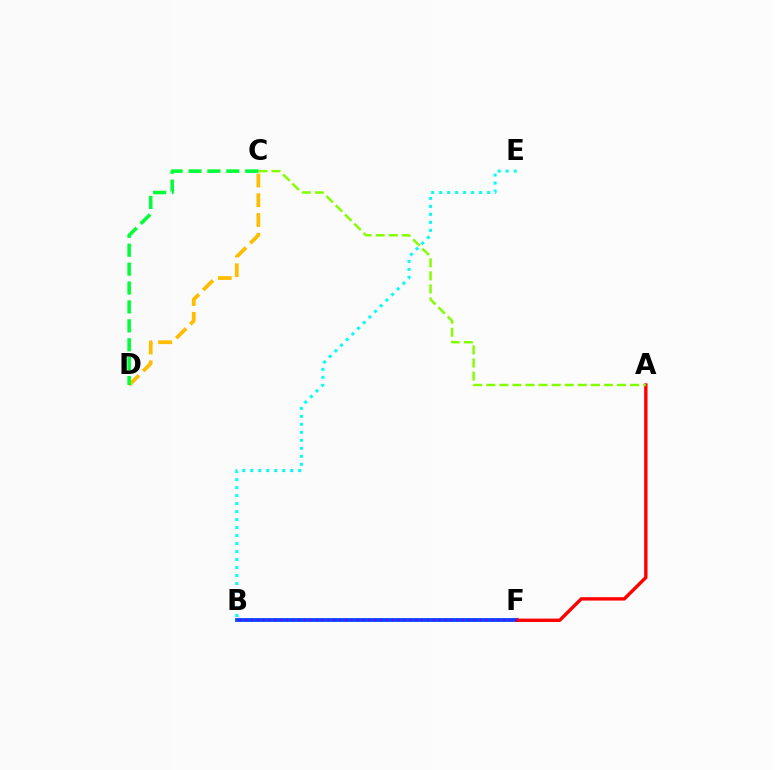{('B', 'F'): [{'color': '#ff00cf', 'line_style': 'dashed', 'thickness': 1.57}, {'color': '#004bff', 'line_style': 'solid', 'thickness': 2.74}, {'color': '#7200ff', 'line_style': 'dotted', 'thickness': 1.59}], ('B', 'E'): [{'color': '#00fff6', 'line_style': 'dotted', 'thickness': 2.17}], ('C', 'D'): [{'color': '#ffbd00', 'line_style': 'dashed', 'thickness': 2.68}, {'color': '#00ff39', 'line_style': 'dashed', 'thickness': 2.57}], ('A', 'F'): [{'color': '#ff0000', 'line_style': 'solid', 'thickness': 2.43}], ('A', 'C'): [{'color': '#84ff00', 'line_style': 'dashed', 'thickness': 1.78}]}